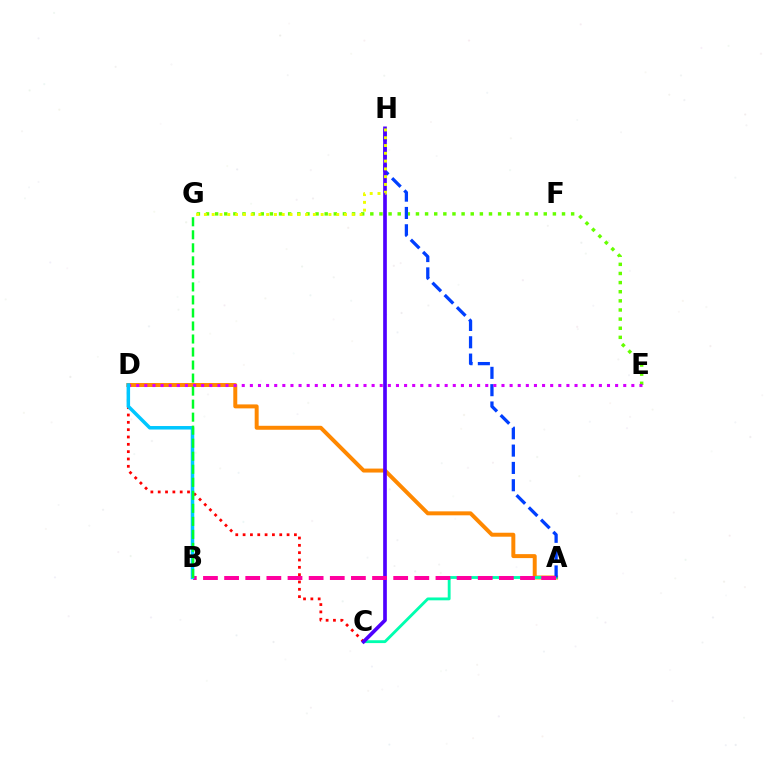{('A', 'D'): [{'color': '#ff8800', 'line_style': 'solid', 'thickness': 2.85}], ('A', 'C'): [{'color': '#00ffaf', 'line_style': 'solid', 'thickness': 2.05}], ('C', 'D'): [{'color': '#ff0000', 'line_style': 'dotted', 'thickness': 1.99}], ('E', 'G'): [{'color': '#66ff00', 'line_style': 'dotted', 'thickness': 2.48}], ('A', 'H'): [{'color': '#003fff', 'line_style': 'dashed', 'thickness': 2.35}], ('D', 'E'): [{'color': '#d600ff', 'line_style': 'dotted', 'thickness': 2.21}], ('C', 'H'): [{'color': '#4f00ff', 'line_style': 'solid', 'thickness': 2.64}], ('G', 'H'): [{'color': '#eeff00', 'line_style': 'dotted', 'thickness': 2.11}], ('A', 'B'): [{'color': '#ff00a0', 'line_style': 'dashed', 'thickness': 2.87}], ('B', 'D'): [{'color': '#00c7ff', 'line_style': 'solid', 'thickness': 2.52}], ('B', 'G'): [{'color': '#00ff27', 'line_style': 'dashed', 'thickness': 1.77}]}